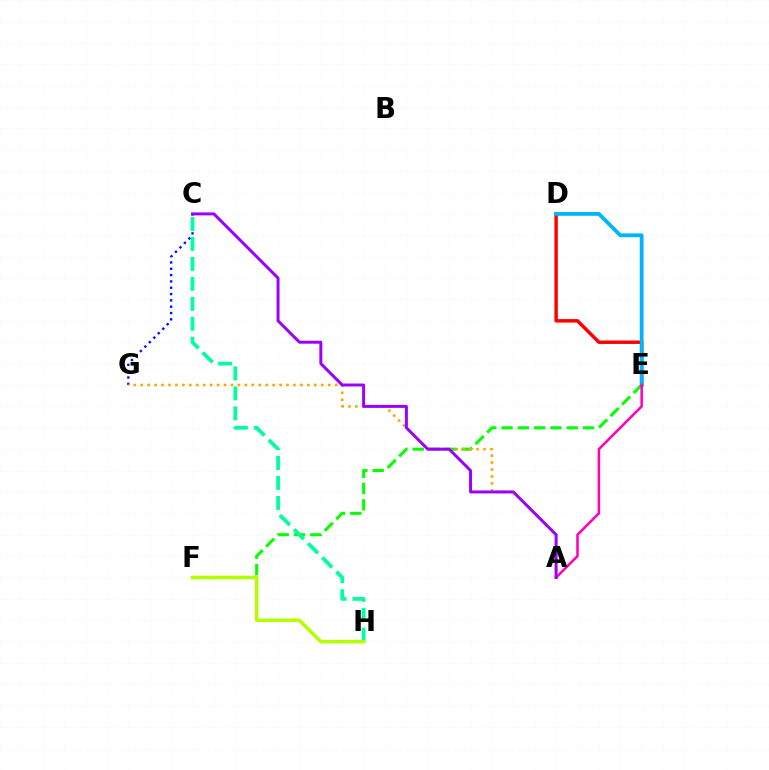{('C', 'G'): [{'color': '#0010ff', 'line_style': 'dotted', 'thickness': 1.72}], ('E', 'F'): [{'color': '#08ff00', 'line_style': 'dashed', 'thickness': 2.21}], ('D', 'E'): [{'color': '#ff0000', 'line_style': 'solid', 'thickness': 2.49}, {'color': '#00b5ff', 'line_style': 'solid', 'thickness': 2.75}], ('A', 'G'): [{'color': '#ffa500', 'line_style': 'dotted', 'thickness': 1.89}], ('A', 'E'): [{'color': '#ff00bd', 'line_style': 'solid', 'thickness': 1.82}], ('C', 'H'): [{'color': '#00ff9d', 'line_style': 'dashed', 'thickness': 2.71}], ('F', 'H'): [{'color': '#b3ff00', 'line_style': 'solid', 'thickness': 2.52}], ('A', 'C'): [{'color': '#9b00ff', 'line_style': 'solid', 'thickness': 2.14}]}